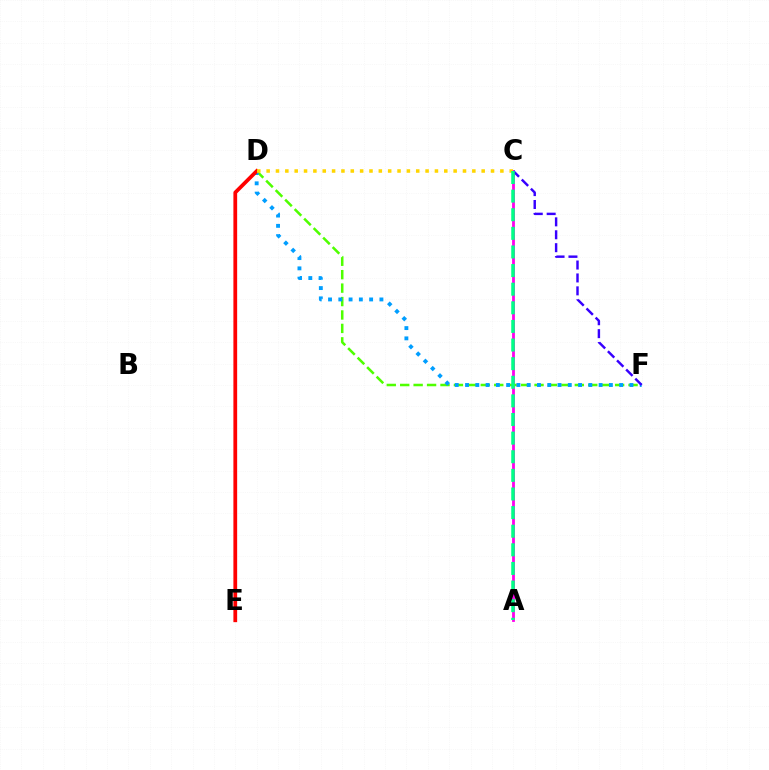{('A', 'C'): [{'color': '#ff00ed', 'line_style': 'solid', 'thickness': 2.02}, {'color': '#00ff86', 'line_style': 'dashed', 'thickness': 2.53}], ('D', 'F'): [{'color': '#4fff00', 'line_style': 'dashed', 'thickness': 1.82}, {'color': '#009eff', 'line_style': 'dotted', 'thickness': 2.79}], ('C', 'F'): [{'color': '#3700ff', 'line_style': 'dashed', 'thickness': 1.75}], ('D', 'E'): [{'color': '#ff0000', 'line_style': 'solid', 'thickness': 2.71}], ('C', 'D'): [{'color': '#ffd500', 'line_style': 'dotted', 'thickness': 2.54}]}